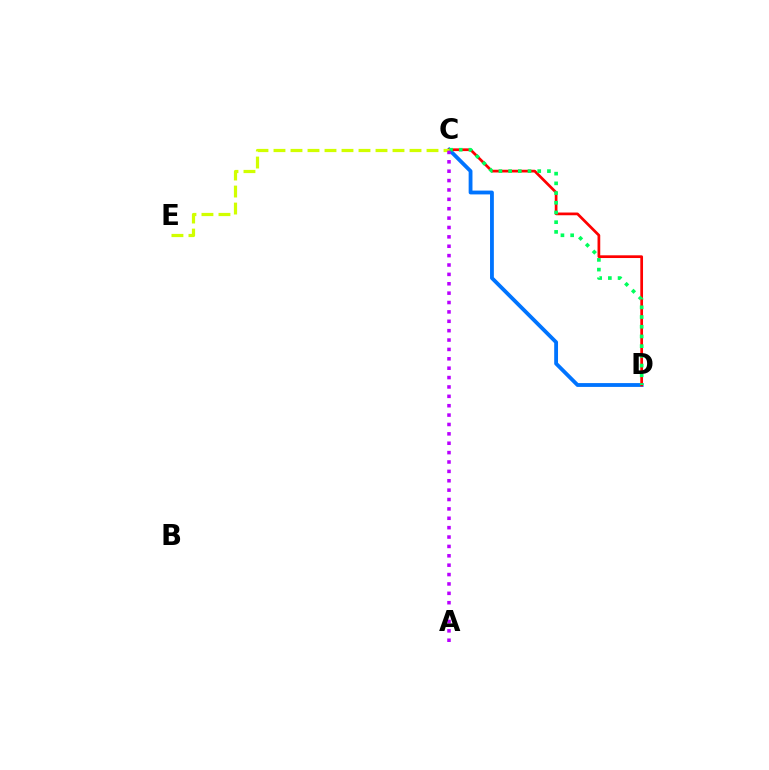{('C', 'D'): [{'color': '#0074ff', 'line_style': 'solid', 'thickness': 2.75}, {'color': '#ff0000', 'line_style': 'solid', 'thickness': 1.96}, {'color': '#00ff5c', 'line_style': 'dotted', 'thickness': 2.64}], ('C', 'E'): [{'color': '#d1ff00', 'line_style': 'dashed', 'thickness': 2.31}], ('A', 'C'): [{'color': '#b900ff', 'line_style': 'dotted', 'thickness': 2.55}]}